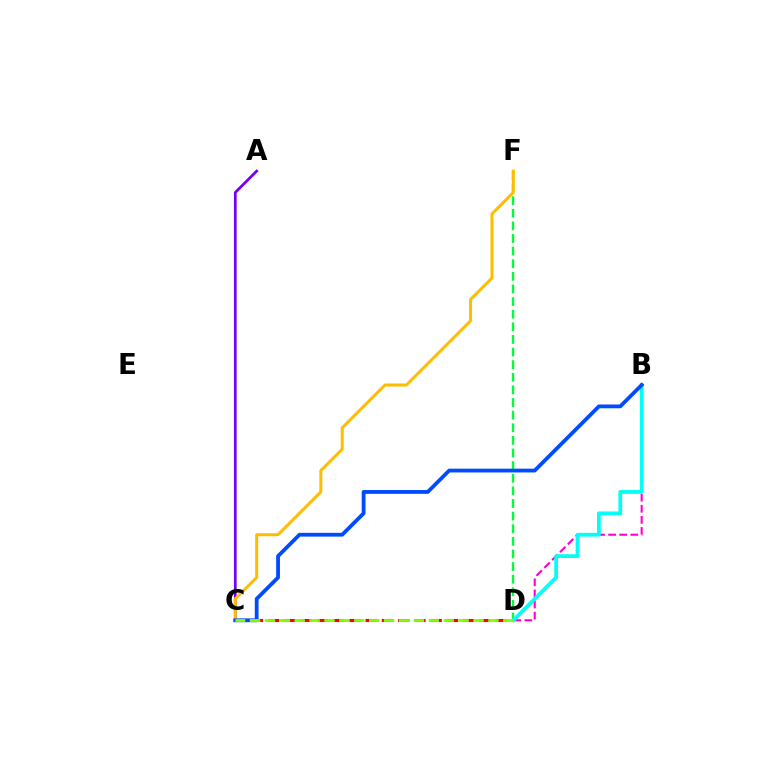{('B', 'D'): [{'color': '#ff00cf', 'line_style': 'dashed', 'thickness': 1.51}, {'color': '#00fff6', 'line_style': 'solid', 'thickness': 2.71}], ('A', 'C'): [{'color': '#7200ff', 'line_style': 'solid', 'thickness': 1.96}], ('C', 'D'): [{'color': '#ff0000', 'line_style': 'dashed', 'thickness': 2.21}, {'color': '#84ff00', 'line_style': 'dashed', 'thickness': 2.02}], ('D', 'F'): [{'color': '#00ff39', 'line_style': 'dashed', 'thickness': 1.71}], ('C', 'F'): [{'color': '#ffbd00', 'line_style': 'solid', 'thickness': 2.16}], ('B', 'C'): [{'color': '#004bff', 'line_style': 'solid', 'thickness': 2.73}]}